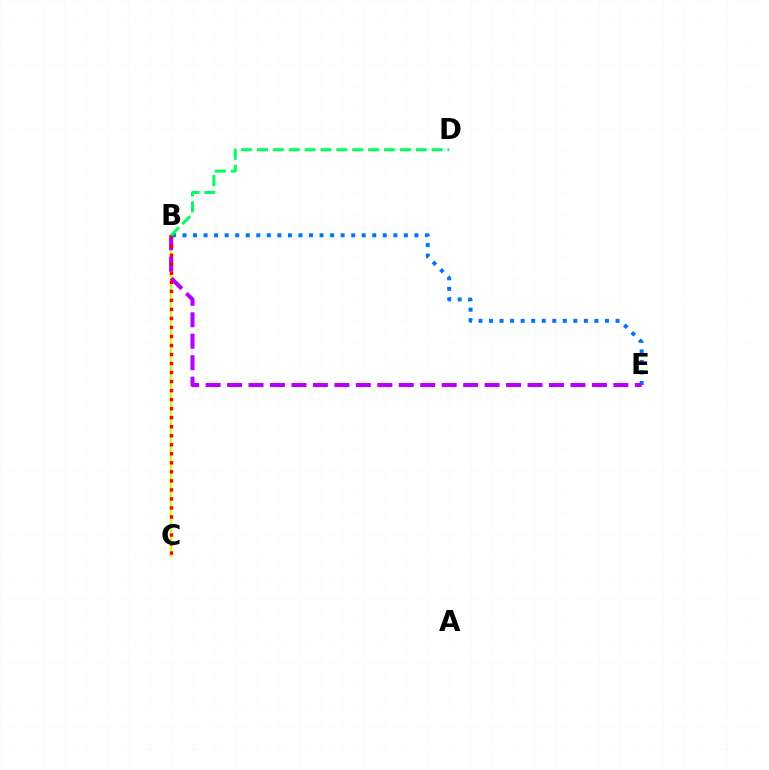{('B', 'C'): [{'color': '#d1ff00', 'line_style': 'solid', 'thickness': 1.72}, {'color': '#ff0000', 'line_style': 'dotted', 'thickness': 2.45}], ('B', 'E'): [{'color': '#0074ff', 'line_style': 'dotted', 'thickness': 2.86}, {'color': '#b900ff', 'line_style': 'dashed', 'thickness': 2.92}], ('B', 'D'): [{'color': '#00ff5c', 'line_style': 'dashed', 'thickness': 2.16}]}